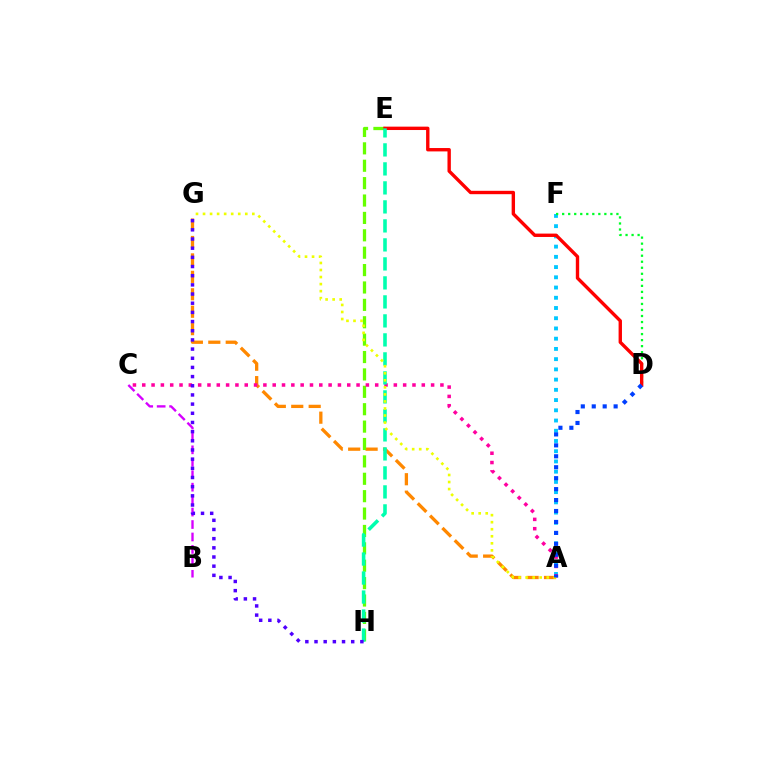{('B', 'C'): [{'color': '#d600ff', 'line_style': 'dashed', 'thickness': 1.69}], ('A', 'F'): [{'color': '#00c7ff', 'line_style': 'dotted', 'thickness': 2.78}], ('A', 'G'): [{'color': '#ff8800', 'line_style': 'dashed', 'thickness': 2.37}, {'color': '#eeff00', 'line_style': 'dotted', 'thickness': 1.91}], ('E', 'H'): [{'color': '#66ff00', 'line_style': 'dashed', 'thickness': 2.36}, {'color': '#00ffaf', 'line_style': 'dashed', 'thickness': 2.58}], ('A', 'C'): [{'color': '#ff00a0', 'line_style': 'dotted', 'thickness': 2.53}], ('D', 'F'): [{'color': '#00ff27', 'line_style': 'dotted', 'thickness': 1.64}], ('D', 'E'): [{'color': '#ff0000', 'line_style': 'solid', 'thickness': 2.43}], ('G', 'H'): [{'color': '#4f00ff', 'line_style': 'dotted', 'thickness': 2.49}], ('A', 'D'): [{'color': '#003fff', 'line_style': 'dotted', 'thickness': 2.97}]}